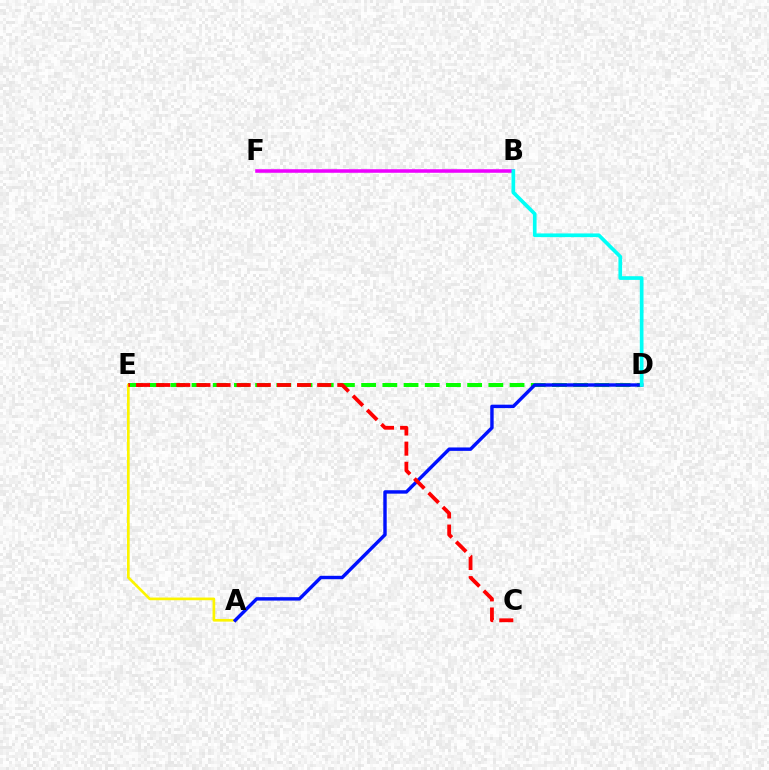{('D', 'E'): [{'color': '#08ff00', 'line_style': 'dashed', 'thickness': 2.88}], ('B', 'F'): [{'color': '#ee00ff', 'line_style': 'solid', 'thickness': 2.55}], ('A', 'E'): [{'color': '#fcf500', 'line_style': 'solid', 'thickness': 1.93}], ('A', 'D'): [{'color': '#0010ff', 'line_style': 'solid', 'thickness': 2.46}], ('C', 'E'): [{'color': '#ff0000', 'line_style': 'dashed', 'thickness': 2.73}], ('B', 'D'): [{'color': '#00fff6', 'line_style': 'solid', 'thickness': 2.66}]}